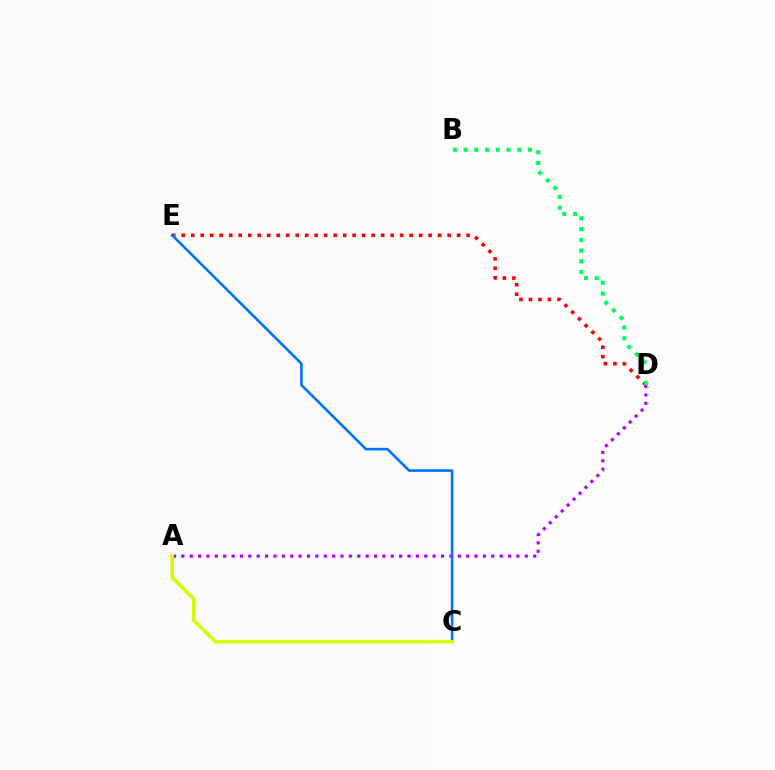{('A', 'D'): [{'color': '#b900ff', 'line_style': 'dotted', 'thickness': 2.28}], ('D', 'E'): [{'color': '#ff0000', 'line_style': 'dotted', 'thickness': 2.58}], ('C', 'E'): [{'color': '#0074ff', 'line_style': 'solid', 'thickness': 1.87}], ('A', 'C'): [{'color': '#d1ff00', 'line_style': 'solid', 'thickness': 2.58}], ('B', 'D'): [{'color': '#00ff5c', 'line_style': 'dotted', 'thickness': 2.92}]}